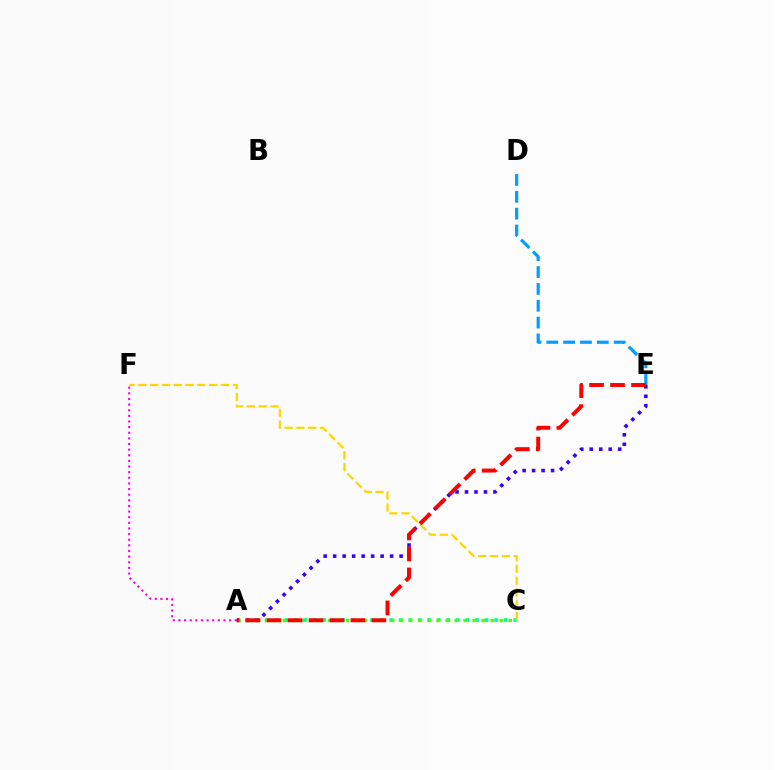{('A', 'F'): [{'color': '#ff00ed', 'line_style': 'dotted', 'thickness': 1.53}], ('A', 'C'): [{'color': '#00ff86', 'line_style': 'dotted', 'thickness': 2.59}, {'color': '#4fff00', 'line_style': 'dotted', 'thickness': 2.45}], ('A', 'E'): [{'color': '#3700ff', 'line_style': 'dotted', 'thickness': 2.58}, {'color': '#ff0000', 'line_style': 'dashed', 'thickness': 2.85}], ('D', 'E'): [{'color': '#009eff', 'line_style': 'dashed', 'thickness': 2.29}], ('C', 'F'): [{'color': '#ffd500', 'line_style': 'dashed', 'thickness': 1.6}]}